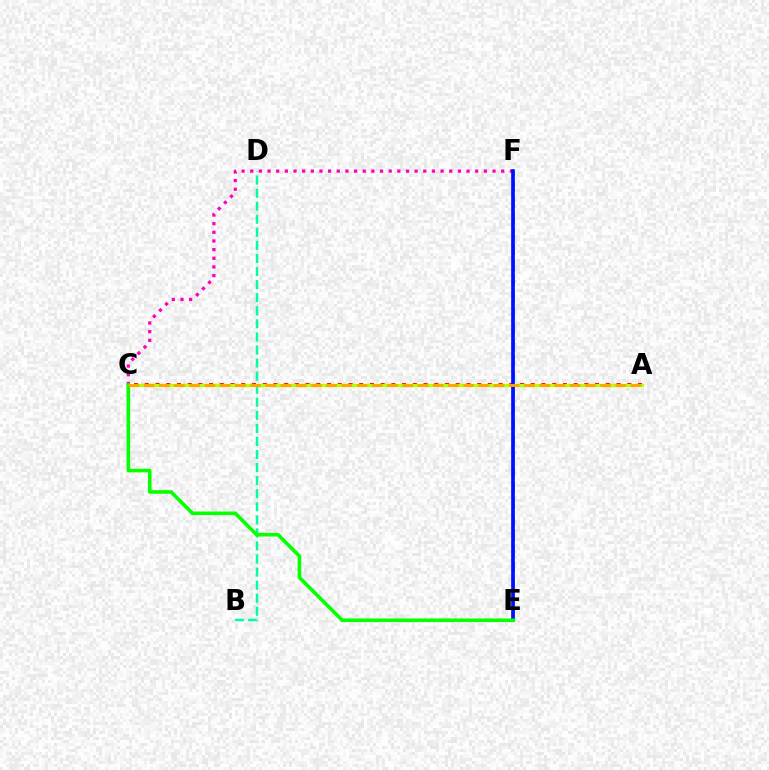{('E', 'F'): [{'color': '#00b5ff', 'line_style': 'dashed', 'thickness': 2.16}, {'color': '#9b00ff', 'line_style': 'solid', 'thickness': 1.65}, {'color': '#0010ff', 'line_style': 'solid', 'thickness': 2.61}], ('A', 'C'): [{'color': '#ff0000', 'line_style': 'dotted', 'thickness': 2.91}, {'color': '#b3ff00', 'line_style': 'solid', 'thickness': 2.36}, {'color': '#ffa500', 'line_style': 'dashed', 'thickness': 2.07}], ('C', 'F'): [{'color': '#ff00bd', 'line_style': 'dotted', 'thickness': 2.35}], ('B', 'D'): [{'color': '#00ff9d', 'line_style': 'dashed', 'thickness': 1.78}], ('C', 'E'): [{'color': '#08ff00', 'line_style': 'solid', 'thickness': 2.59}]}